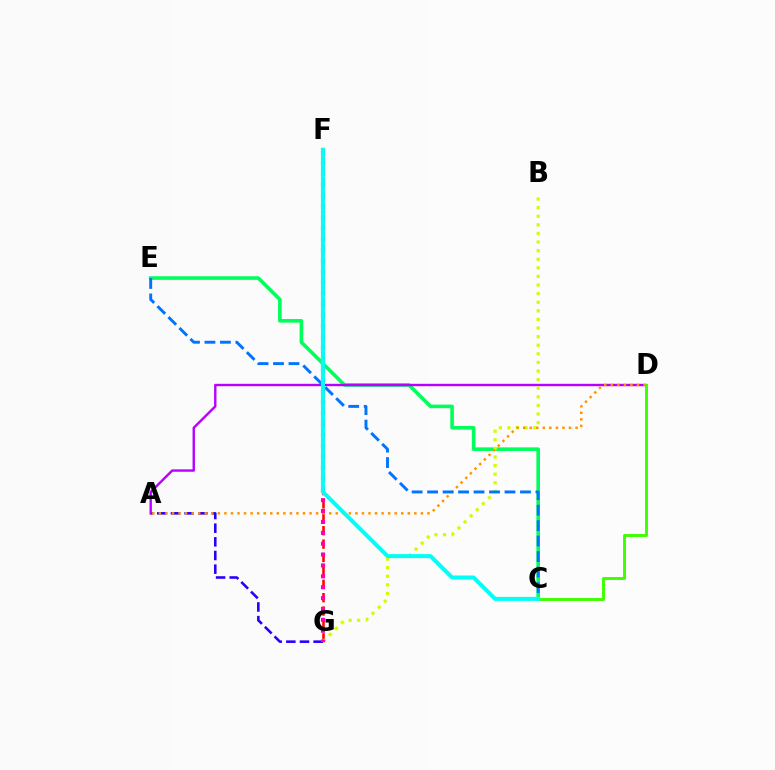{('F', 'G'): [{'color': '#ff0000', 'line_style': 'dashed', 'thickness': 1.82}, {'color': '#ff00ac', 'line_style': 'dotted', 'thickness': 2.96}], ('C', 'E'): [{'color': '#00ff5c', 'line_style': 'solid', 'thickness': 2.6}, {'color': '#0074ff', 'line_style': 'dashed', 'thickness': 2.1}], ('A', 'G'): [{'color': '#2500ff', 'line_style': 'dashed', 'thickness': 1.86}], ('A', 'D'): [{'color': '#b900ff', 'line_style': 'solid', 'thickness': 1.72}, {'color': '#ff9400', 'line_style': 'dotted', 'thickness': 1.78}], ('B', 'G'): [{'color': '#d1ff00', 'line_style': 'dotted', 'thickness': 2.34}], ('C', 'D'): [{'color': '#3dff00', 'line_style': 'solid', 'thickness': 2.1}], ('C', 'F'): [{'color': '#00fff6', 'line_style': 'solid', 'thickness': 2.88}]}